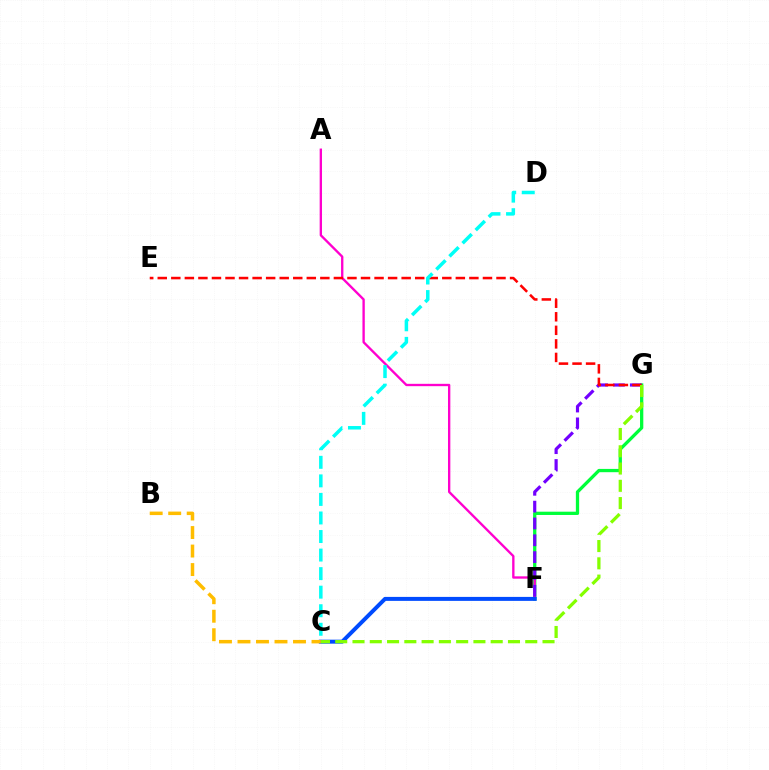{('F', 'G'): [{'color': '#00ff39', 'line_style': 'solid', 'thickness': 2.36}, {'color': '#7200ff', 'line_style': 'dashed', 'thickness': 2.29}], ('A', 'F'): [{'color': '#ff00cf', 'line_style': 'solid', 'thickness': 1.69}], ('C', 'F'): [{'color': '#004bff', 'line_style': 'solid', 'thickness': 2.86}], ('E', 'G'): [{'color': '#ff0000', 'line_style': 'dashed', 'thickness': 1.84}], ('C', 'D'): [{'color': '#00fff6', 'line_style': 'dashed', 'thickness': 2.52}], ('C', 'G'): [{'color': '#84ff00', 'line_style': 'dashed', 'thickness': 2.35}], ('B', 'C'): [{'color': '#ffbd00', 'line_style': 'dashed', 'thickness': 2.51}]}